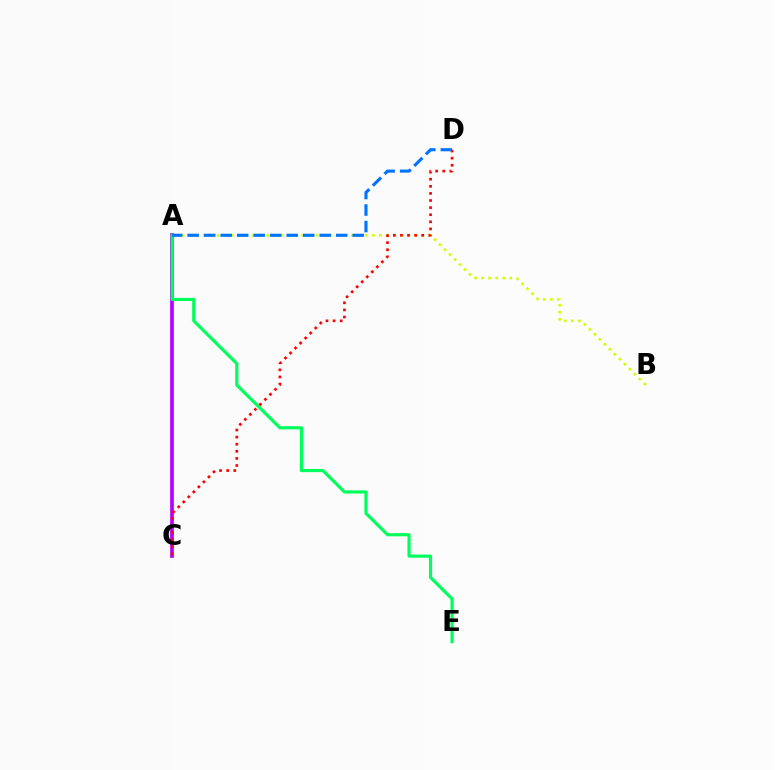{('A', 'C'): [{'color': '#b900ff', 'line_style': 'solid', 'thickness': 2.67}], ('A', 'B'): [{'color': '#d1ff00', 'line_style': 'dotted', 'thickness': 1.92}], ('A', 'E'): [{'color': '#00ff5c', 'line_style': 'solid', 'thickness': 2.27}], ('C', 'D'): [{'color': '#ff0000', 'line_style': 'dotted', 'thickness': 1.93}], ('A', 'D'): [{'color': '#0074ff', 'line_style': 'dashed', 'thickness': 2.24}]}